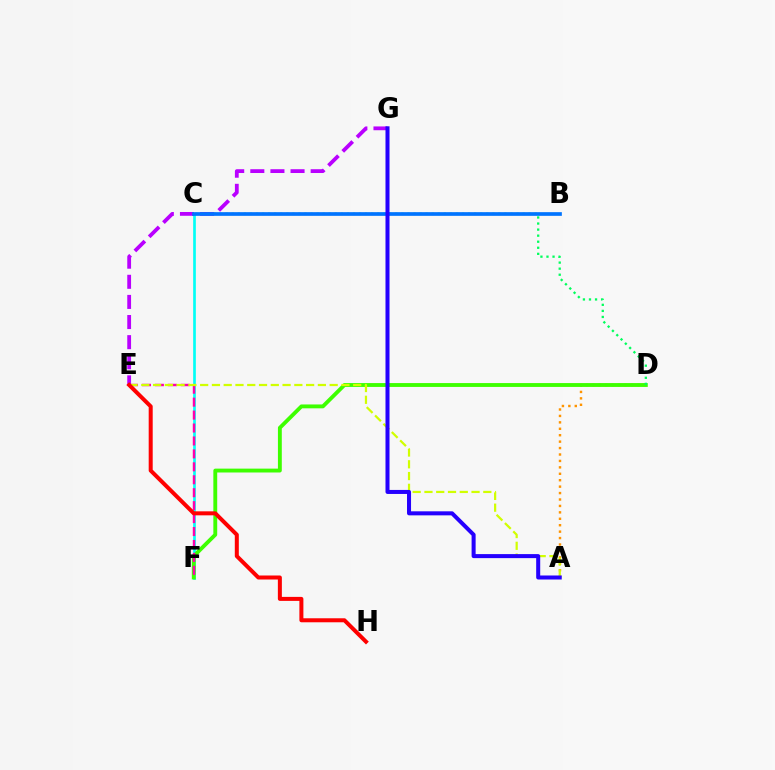{('A', 'D'): [{'color': '#ff9400', 'line_style': 'dotted', 'thickness': 1.75}], ('C', 'F'): [{'color': '#00fff6', 'line_style': 'solid', 'thickness': 1.92}], ('D', 'F'): [{'color': '#3dff00', 'line_style': 'solid', 'thickness': 2.78}], ('E', 'F'): [{'color': '#ff00ac', 'line_style': 'dashed', 'thickness': 1.76}], ('E', 'G'): [{'color': '#b900ff', 'line_style': 'dashed', 'thickness': 2.73}], ('A', 'E'): [{'color': '#d1ff00', 'line_style': 'dashed', 'thickness': 1.6}], ('E', 'H'): [{'color': '#ff0000', 'line_style': 'solid', 'thickness': 2.88}], ('C', 'D'): [{'color': '#00ff5c', 'line_style': 'dotted', 'thickness': 1.65}], ('B', 'C'): [{'color': '#0074ff', 'line_style': 'solid', 'thickness': 2.66}], ('A', 'G'): [{'color': '#2500ff', 'line_style': 'solid', 'thickness': 2.9}]}